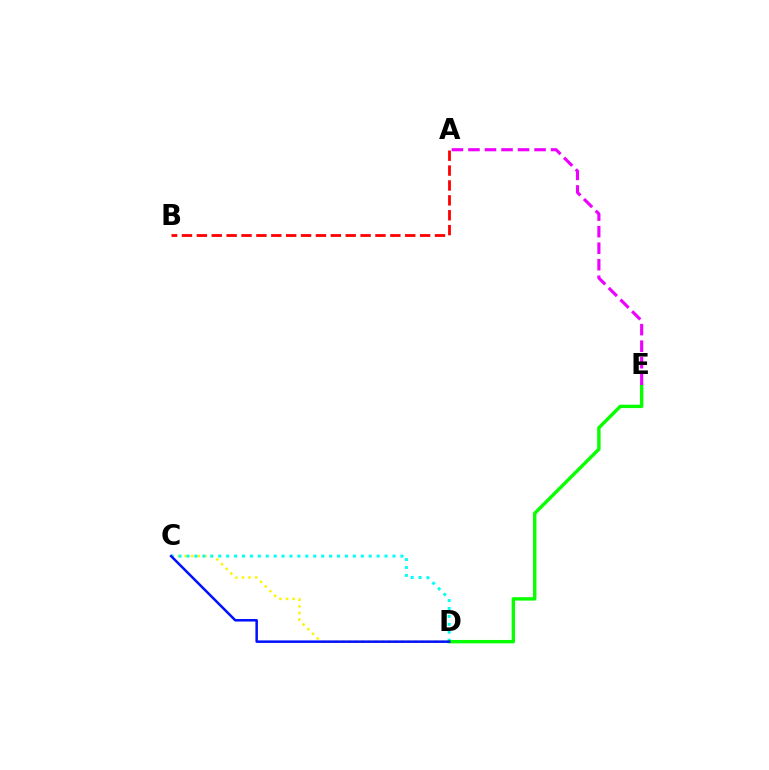{('A', 'B'): [{'color': '#ff0000', 'line_style': 'dashed', 'thickness': 2.02}], ('C', 'D'): [{'color': '#fcf500', 'line_style': 'dotted', 'thickness': 1.8}, {'color': '#00fff6', 'line_style': 'dotted', 'thickness': 2.15}, {'color': '#0010ff', 'line_style': 'solid', 'thickness': 1.8}], ('D', 'E'): [{'color': '#08ff00', 'line_style': 'solid', 'thickness': 2.45}], ('A', 'E'): [{'color': '#ee00ff', 'line_style': 'dashed', 'thickness': 2.25}]}